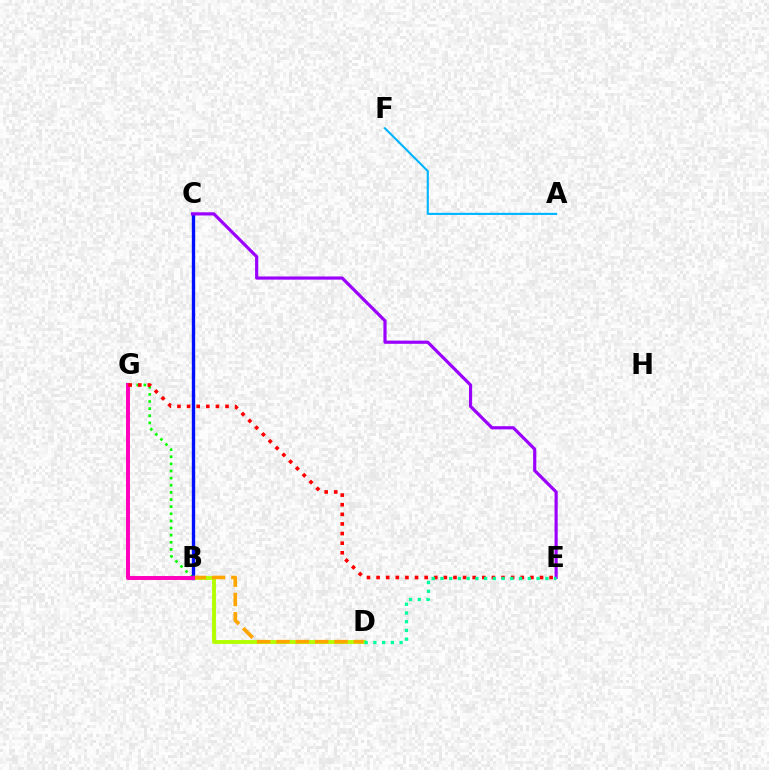{('B', 'G'): [{'color': '#08ff00', 'line_style': 'dotted', 'thickness': 1.94}, {'color': '#ff00bd', 'line_style': 'solid', 'thickness': 2.84}], ('B', 'D'): [{'color': '#b3ff00', 'line_style': 'solid', 'thickness': 2.78}, {'color': '#ffa500', 'line_style': 'dashed', 'thickness': 2.63}], ('B', 'C'): [{'color': '#0010ff', 'line_style': 'solid', 'thickness': 2.41}], ('A', 'F'): [{'color': '#00b5ff', 'line_style': 'solid', 'thickness': 1.54}], ('E', 'G'): [{'color': '#ff0000', 'line_style': 'dotted', 'thickness': 2.61}], ('C', 'E'): [{'color': '#9b00ff', 'line_style': 'solid', 'thickness': 2.28}], ('D', 'E'): [{'color': '#00ff9d', 'line_style': 'dotted', 'thickness': 2.37}]}